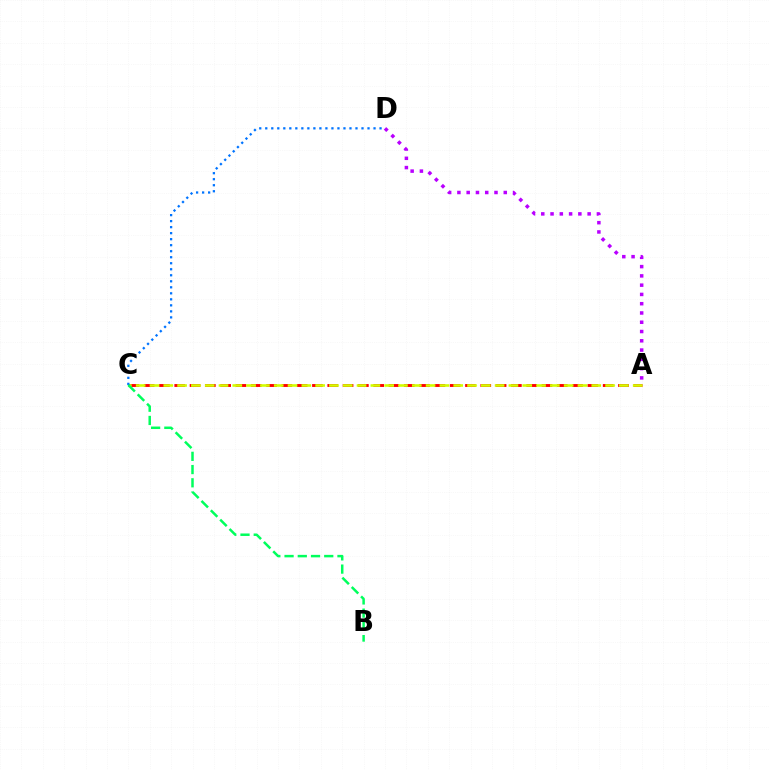{('A', 'C'): [{'color': '#ff0000', 'line_style': 'dashed', 'thickness': 2.08}, {'color': '#d1ff00', 'line_style': 'dashed', 'thickness': 1.88}], ('C', 'D'): [{'color': '#0074ff', 'line_style': 'dotted', 'thickness': 1.63}], ('B', 'C'): [{'color': '#00ff5c', 'line_style': 'dashed', 'thickness': 1.8}], ('A', 'D'): [{'color': '#b900ff', 'line_style': 'dotted', 'thickness': 2.52}]}